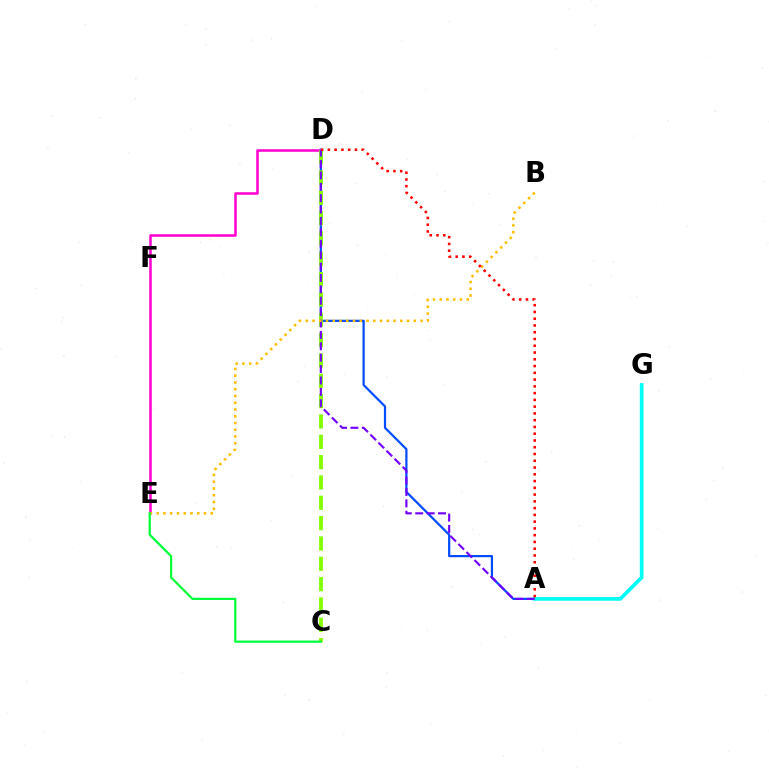{('A', 'D'): [{'color': '#004bff', 'line_style': 'solid', 'thickness': 1.58}, {'color': '#7200ff', 'line_style': 'dashed', 'thickness': 1.55}, {'color': '#ff0000', 'line_style': 'dotted', 'thickness': 1.84}], ('A', 'G'): [{'color': '#00fff6', 'line_style': 'solid', 'thickness': 2.67}], ('D', 'E'): [{'color': '#ff00cf', 'line_style': 'solid', 'thickness': 1.82}], ('C', 'D'): [{'color': '#84ff00', 'line_style': 'dashed', 'thickness': 2.76}], ('B', 'E'): [{'color': '#ffbd00', 'line_style': 'dotted', 'thickness': 1.84}], ('C', 'E'): [{'color': '#00ff39', 'line_style': 'solid', 'thickness': 1.61}]}